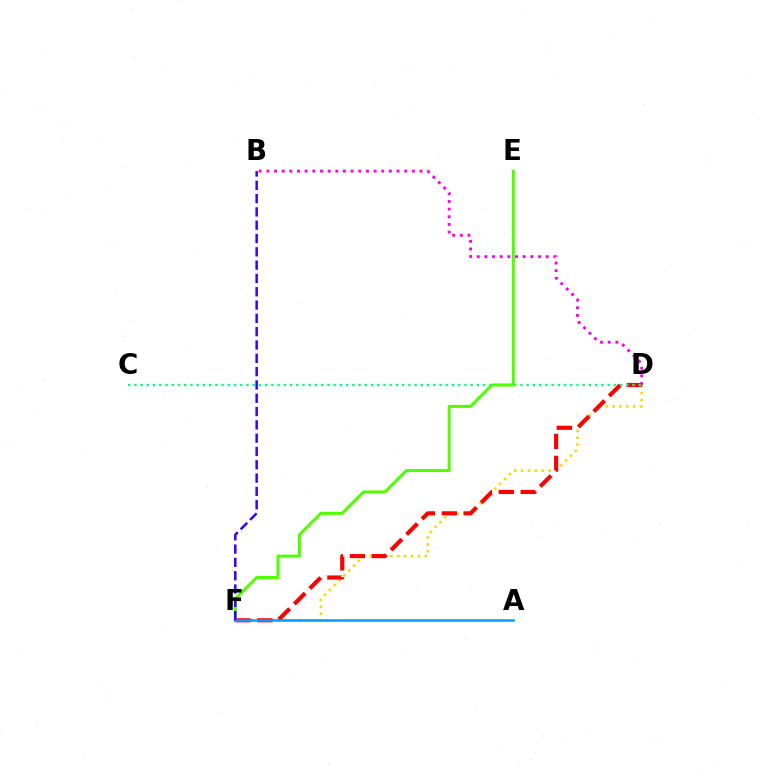{('B', 'D'): [{'color': '#ff00ed', 'line_style': 'dotted', 'thickness': 2.08}], ('D', 'F'): [{'color': '#ffd500', 'line_style': 'dotted', 'thickness': 1.87}, {'color': '#ff0000', 'line_style': 'dashed', 'thickness': 2.98}], ('C', 'D'): [{'color': '#00ff86', 'line_style': 'dotted', 'thickness': 1.69}], ('E', 'F'): [{'color': '#4fff00', 'line_style': 'solid', 'thickness': 2.17}], ('A', 'F'): [{'color': '#009eff', 'line_style': 'solid', 'thickness': 1.82}], ('B', 'F'): [{'color': '#3700ff', 'line_style': 'dashed', 'thickness': 1.81}]}